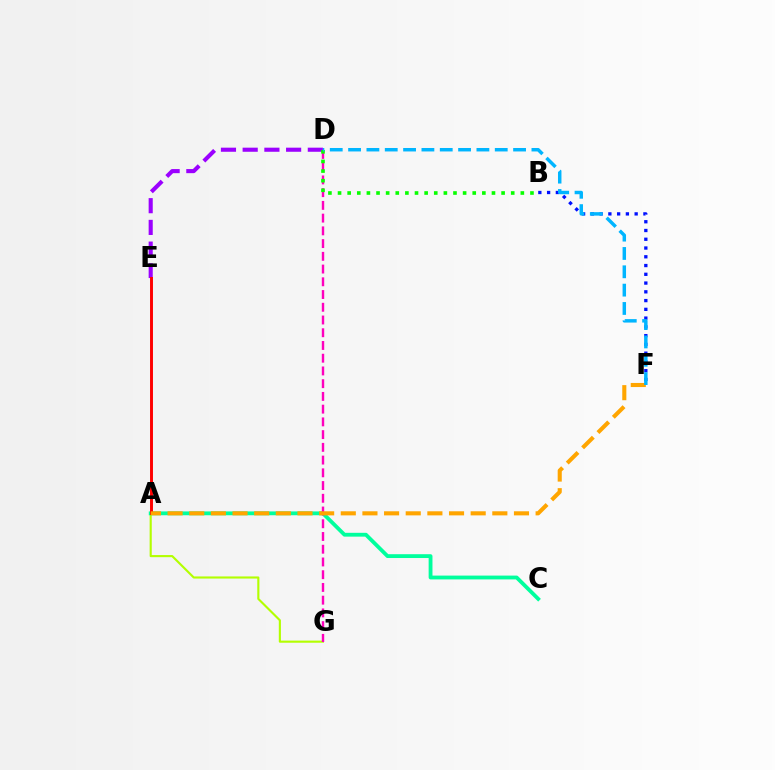{('D', 'E'): [{'color': '#9b00ff', 'line_style': 'dashed', 'thickness': 2.95}], ('B', 'F'): [{'color': '#0010ff', 'line_style': 'dotted', 'thickness': 2.38}], ('A', 'G'): [{'color': '#b3ff00', 'line_style': 'solid', 'thickness': 1.53}], ('A', 'C'): [{'color': '#00ff9d', 'line_style': 'solid', 'thickness': 2.75}], ('D', 'G'): [{'color': '#ff00bd', 'line_style': 'dashed', 'thickness': 1.73}], ('A', 'E'): [{'color': '#ff0000', 'line_style': 'solid', 'thickness': 2.11}], ('B', 'D'): [{'color': '#08ff00', 'line_style': 'dotted', 'thickness': 2.61}], ('A', 'F'): [{'color': '#ffa500', 'line_style': 'dashed', 'thickness': 2.94}], ('D', 'F'): [{'color': '#00b5ff', 'line_style': 'dashed', 'thickness': 2.49}]}